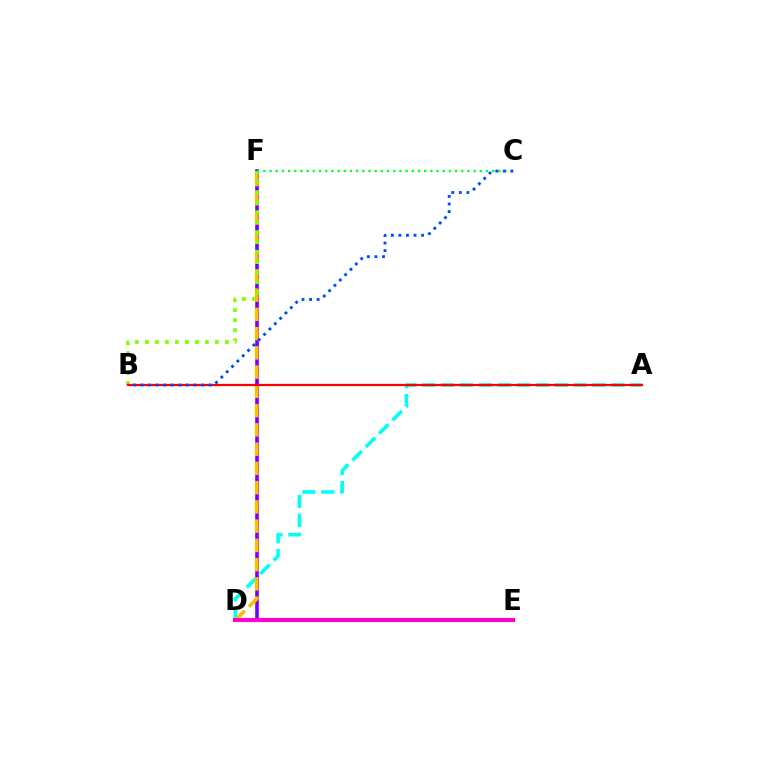{('A', 'D'): [{'color': '#00fff6', 'line_style': 'dashed', 'thickness': 2.57}], ('D', 'F'): [{'color': '#7200ff', 'line_style': 'solid', 'thickness': 2.6}, {'color': '#ffbd00', 'line_style': 'dashed', 'thickness': 2.62}], ('B', 'F'): [{'color': '#84ff00', 'line_style': 'dotted', 'thickness': 2.72}], ('C', 'F'): [{'color': '#00ff39', 'line_style': 'dotted', 'thickness': 1.68}], ('A', 'B'): [{'color': '#ff0000', 'line_style': 'solid', 'thickness': 1.62}], ('D', 'E'): [{'color': '#ff00cf', 'line_style': 'solid', 'thickness': 2.93}], ('B', 'C'): [{'color': '#004bff', 'line_style': 'dotted', 'thickness': 2.05}]}